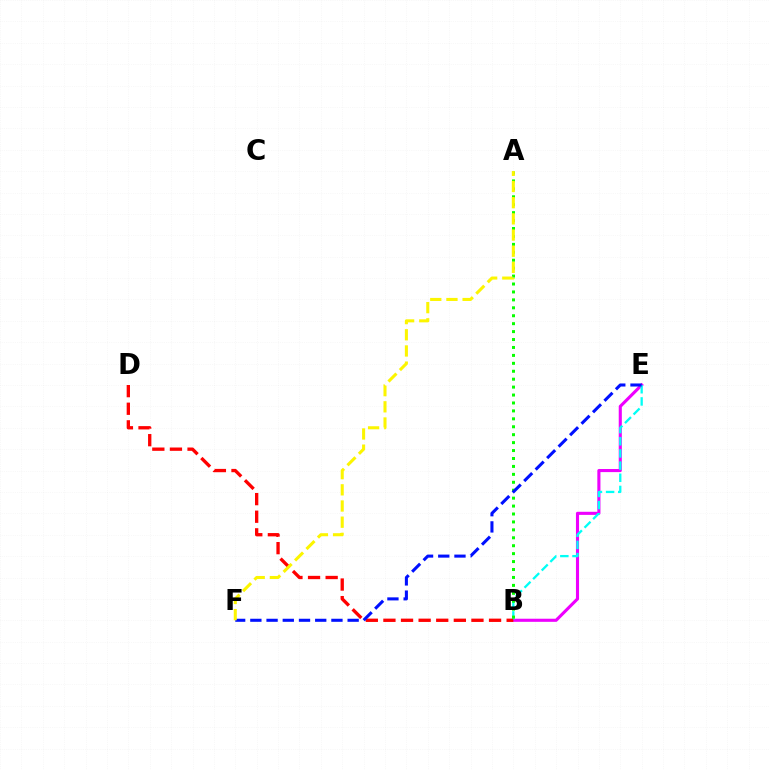{('B', 'E'): [{'color': '#ee00ff', 'line_style': 'solid', 'thickness': 2.23}, {'color': '#00fff6', 'line_style': 'dashed', 'thickness': 1.65}], ('B', 'D'): [{'color': '#ff0000', 'line_style': 'dashed', 'thickness': 2.39}], ('A', 'B'): [{'color': '#08ff00', 'line_style': 'dotted', 'thickness': 2.15}], ('E', 'F'): [{'color': '#0010ff', 'line_style': 'dashed', 'thickness': 2.2}], ('A', 'F'): [{'color': '#fcf500', 'line_style': 'dashed', 'thickness': 2.2}]}